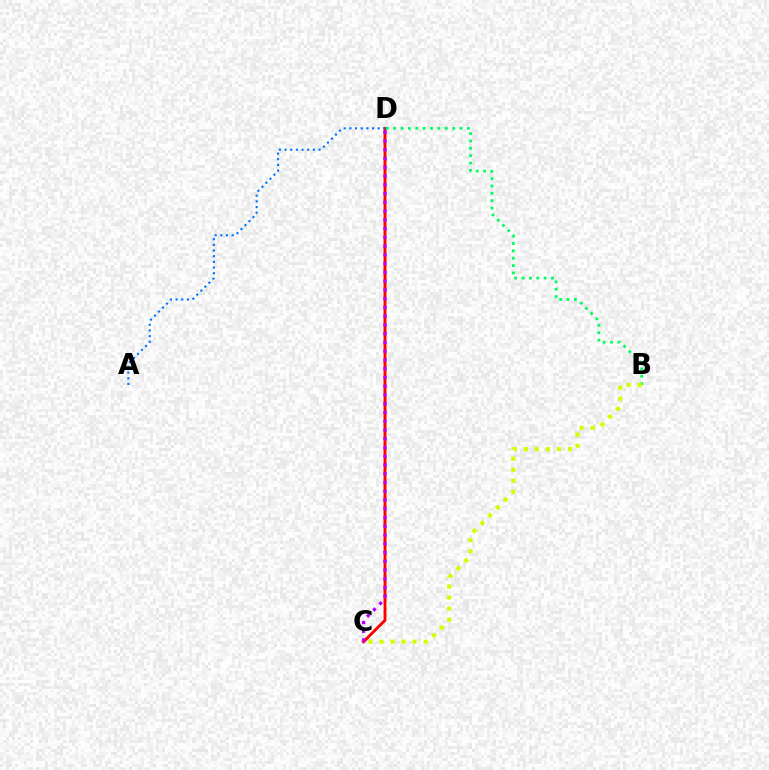{('C', 'D'): [{'color': '#ff0000', 'line_style': 'solid', 'thickness': 2.09}, {'color': '#b900ff', 'line_style': 'dotted', 'thickness': 2.38}], ('A', 'D'): [{'color': '#0074ff', 'line_style': 'dotted', 'thickness': 1.54}], ('B', 'D'): [{'color': '#00ff5c', 'line_style': 'dotted', 'thickness': 2.0}], ('B', 'C'): [{'color': '#d1ff00', 'line_style': 'dotted', 'thickness': 3.0}]}